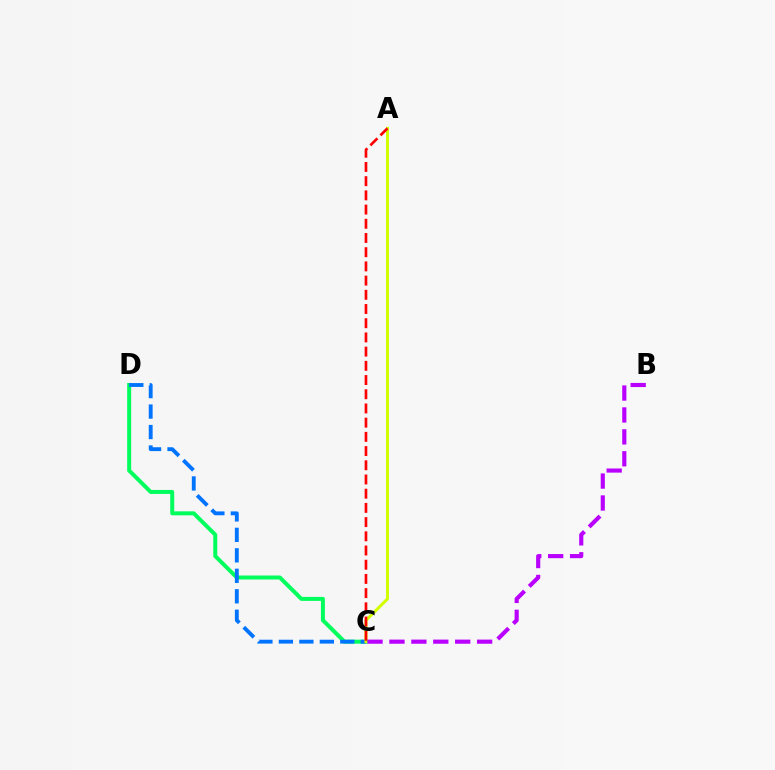{('C', 'D'): [{'color': '#00ff5c', 'line_style': 'solid', 'thickness': 2.87}, {'color': '#0074ff', 'line_style': 'dashed', 'thickness': 2.78}], ('A', 'C'): [{'color': '#d1ff00', 'line_style': 'solid', 'thickness': 2.14}, {'color': '#ff0000', 'line_style': 'dashed', 'thickness': 1.93}], ('B', 'C'): [{'color': '#b900ff', 'line_style': 'dashed', 'thickness': 2.98}]}